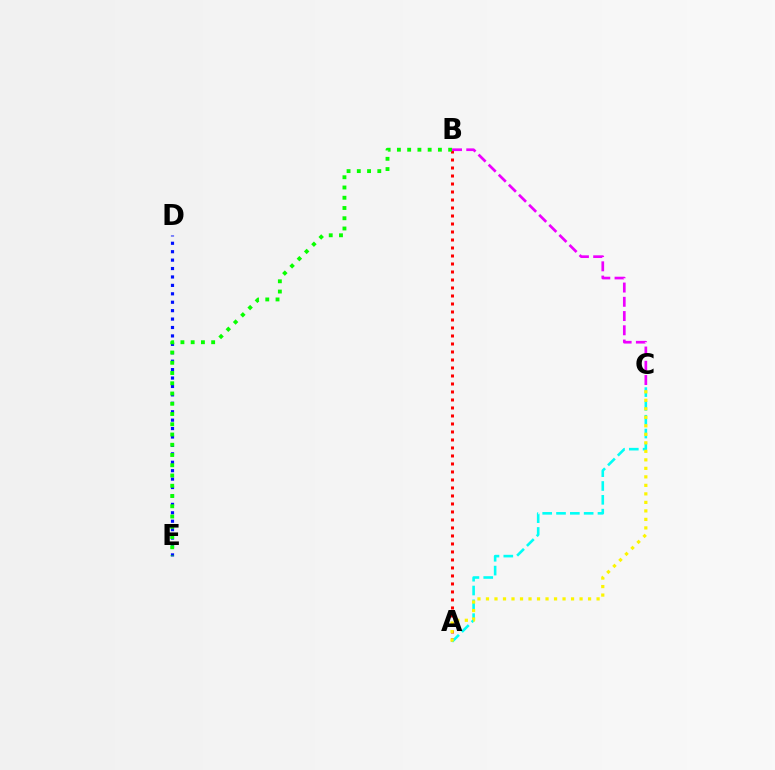{('D', 'E'): [{'color': '#0010ff', 'line_style': 'dotted', 'thickness': 2.29}], ('A', 'B'): [{'color': '#ff0000', 'line_style': 'dotted', 'thickness': 2.17}], ('A', 'C'): [{'color': '#00fff6', 'line_style': 'dashed', 'thickness': 1.88}, {'color': '#fcf500', 'line_style': 'dotted', 'thickness': 2.31}], ('B', 'E'): [{'color': '#08ff00', 'line_style': 'dotted', 'thickness': 2.78}], ('B', 'C'): [{'color': '#ee00ff', 'line_style': 'dashed', 'thickness': 1.94}]}